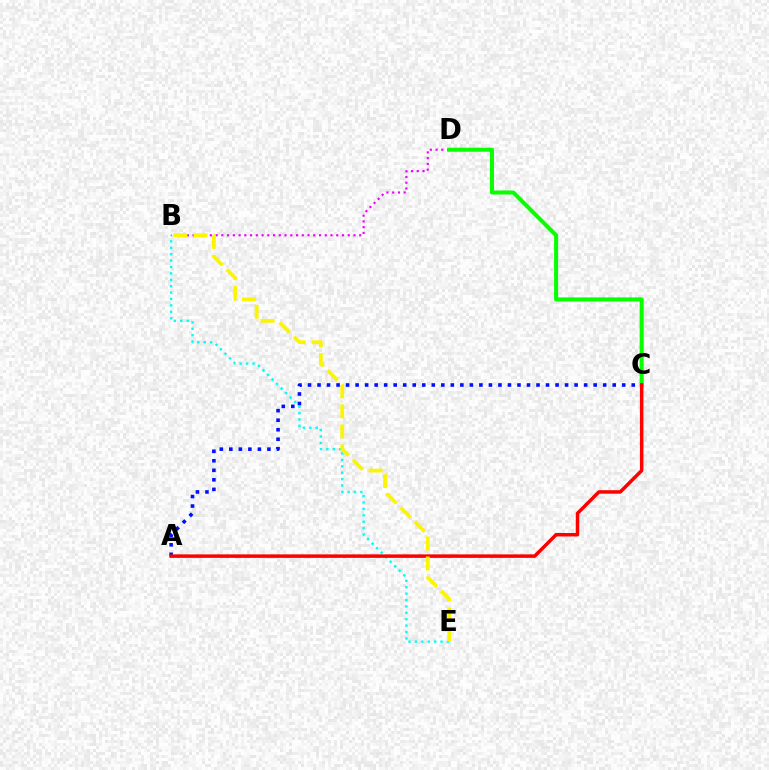{('B', 'D'): [{'color': '#ee00ff', 'line_style': 'dotted', 'thickness': 1.56}], ('B', 'E'): [{'color': '#00fff6', 'line_style': 'dotted', 'thickness': 1.74}, {'color': '#fcf500', 'line_style': 'dashed', 'thickness': 2.72}], ('C', 'D'): [{'color': '#08ff00', 'line_style': 'solid', 'thickness': 2.91}], ('A', 'C'): [{'color': '#0010ff', 'line_style': 'dotted', 'thickness': 2.59}, {'color': '#ff0000', 'line_style': 'solid', 'thickness': 2.51}]}